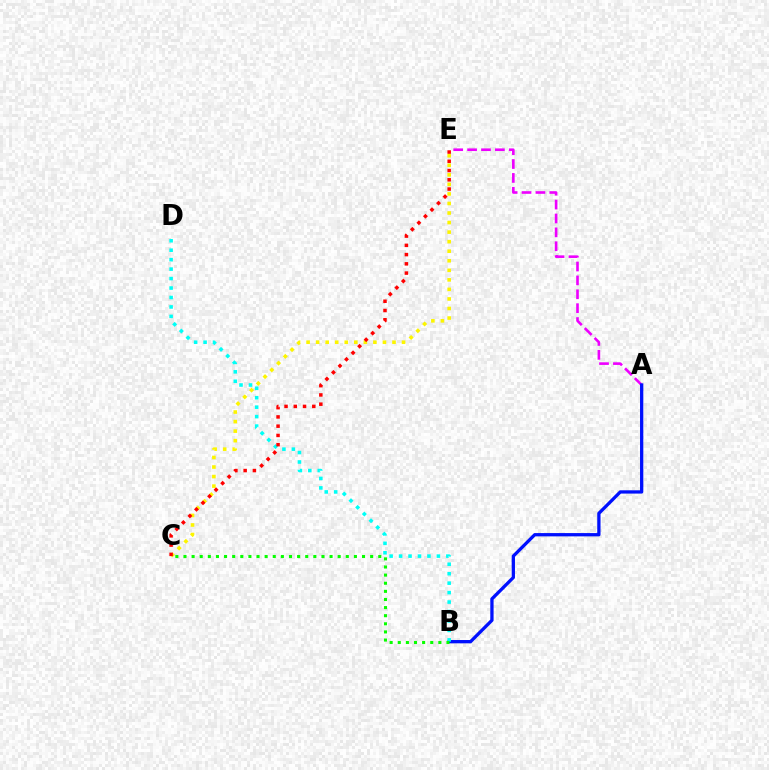{('A', 'E'): [{'color': '#ee00ff', 'line_style': 'dashed', 'thickness': 1.89}], ('A', 'B'): [{'color': '#0010ff', 'line_style': 'solid', 'thickness': 2.37}], ('B', 'D'): [{'color': '#00fff6', 'line_style': 'dotted', 'thickness': 2.57}], ('C', 'E'): [{'color': '#fcf500', 'line_style': 'dotted', 'thickness': 2.59}, {'color': '#ff0000', 'line_style': 'dotted', 'thickness': 2.51}], ('B', 'C'): [{'color': '#08ff00', 'line_style': 'dotted', 'thickness': 2.21}]}